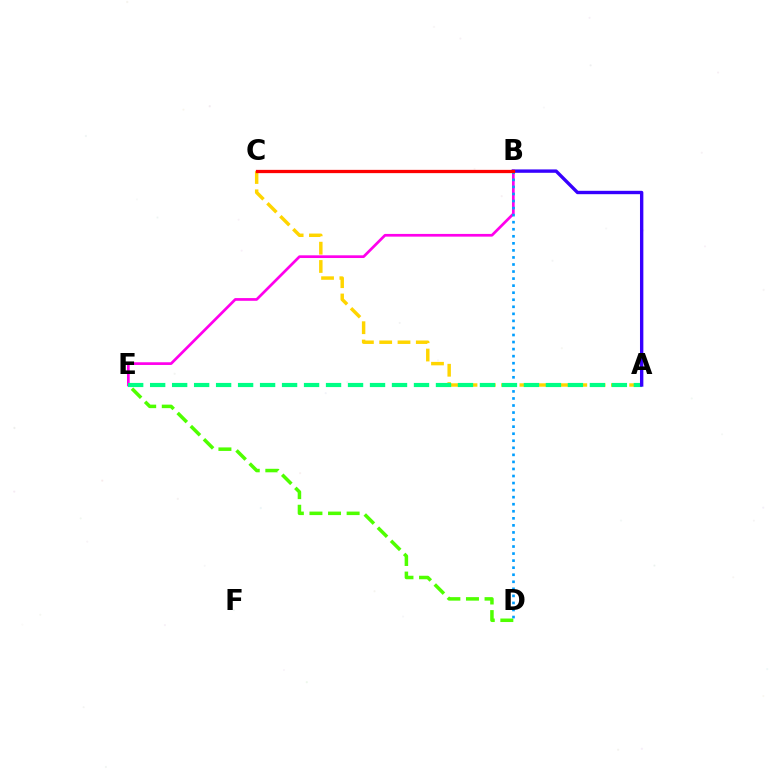{('D', 'E'): [{'color': '#4fff00', 'line_style': 'dashed', 'thickness': 2.53}], ('B', 'E'): [{'color': '#ff00ed', 'line_style': 'solid', 'thickness': 1.95}], ('A', 'C'): [{'color': '#ffd500', 'line_style': 'dashed', 'thickness': 2.49}], ('B', 'D'): [{'color': '#009eff', 'line_style': 'dotted', 'thickness': 1.92}], ('A', 'E'): [{'color': '#00ff86', 'line_style': 'dashed', 'thickness': 2.99}], ('A', 'B'): [{'color': '#3700ff', 'line_style': 'solid', 'thickness': 2.43}], ('B', 'C'): [{'color': '#ff0000', 'line_style': 'solid', 'thickness': 2.36}]}